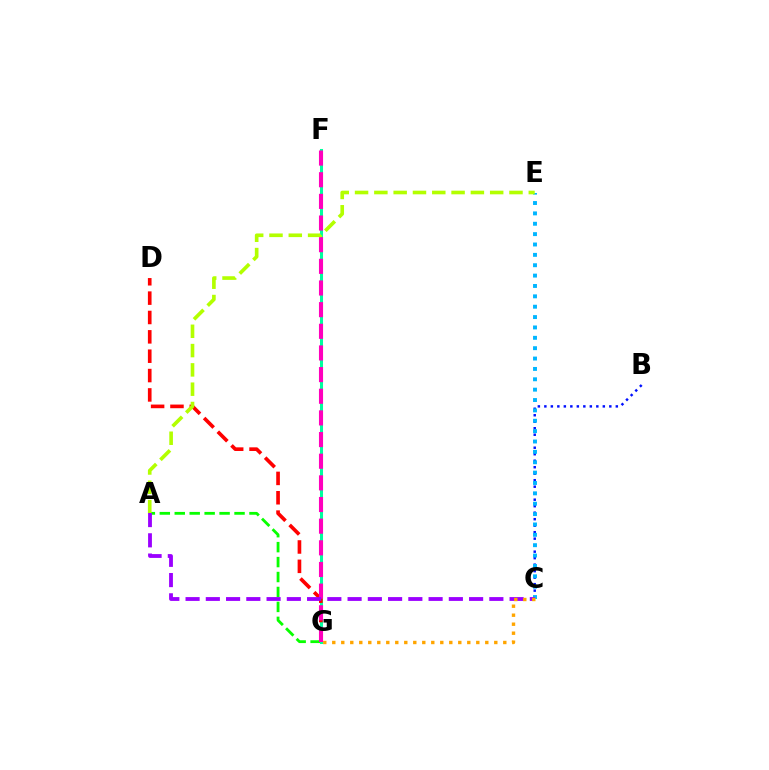{('A', 'G'): [{'color': '#08ff00', 'line_style': 'dashed', 'thickness': 2.03}], ('F', 'G'): [{'color': '#00ff9d', 'line_style': 'solid', 'thickness': 2.19}, {'color': '#ff00bd', 'line_style': 'dashed', 'thickness': 2.94}], ('B', 'C'): [{'color': '#0010ff', 'line_style': 'dotted', 'thickness': 1.77}], ('C', 'E'): [{'color': '#00b5ff', 'line_style': 'dotted', 'thickness': 2.82}], ('D', 'G'): [{'color': '#ff0000', 'line_style': 'dashed', 'thickness': 2.63}], ('A', 'E'): [{'color': '#b3ff00', 'line_style': 'dashed', 'thickness': 2.62}], ('A', 'C'): [{'color': '#9b00ff', 'line_style': 'dashed', 'thickness': 2.75}], ('C', 'G'): [{'color': '#ffa500', 'line_style': 'dotted', 'thickness': 2.45}]}